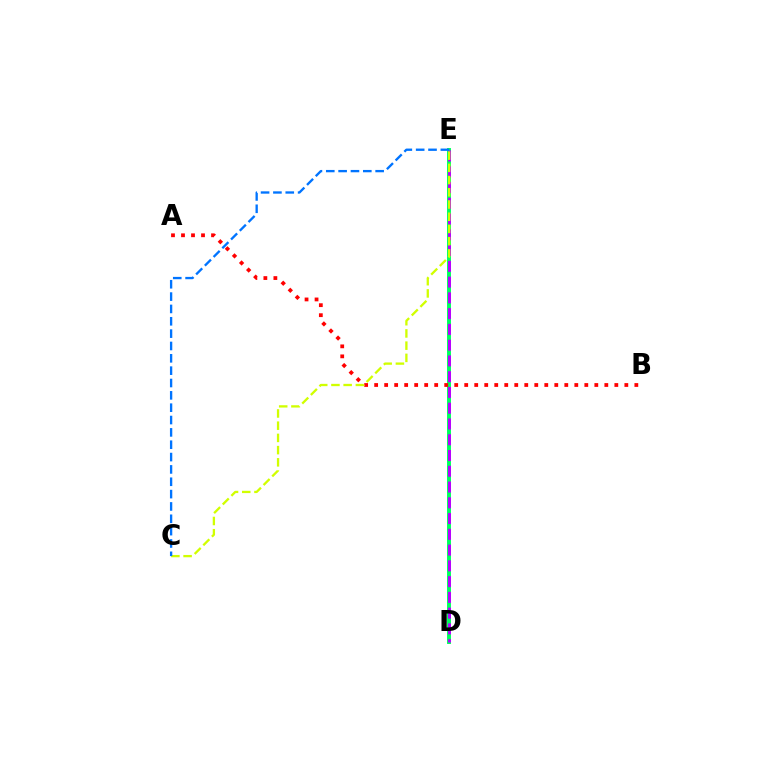{('D', 'E'): [{'color': '#00ff5c', 'line_style': 'solid', 'thickness': 2.82}, {'color': '#b900ff', 'line_style': 'dashed', 'thickness': 2.14}], ('A', 'B'): [{'color': '#ff0000', 'line_style': 'dotted', 'thickness': 2.72}], ('C', 'E'): [{'color': '#d1ff00', 'line_style': 'dashed', 'thickness': 1.66}, {'color': '#0074ff', 'line_style': 'dashed', 'thickness': 1.68}]}